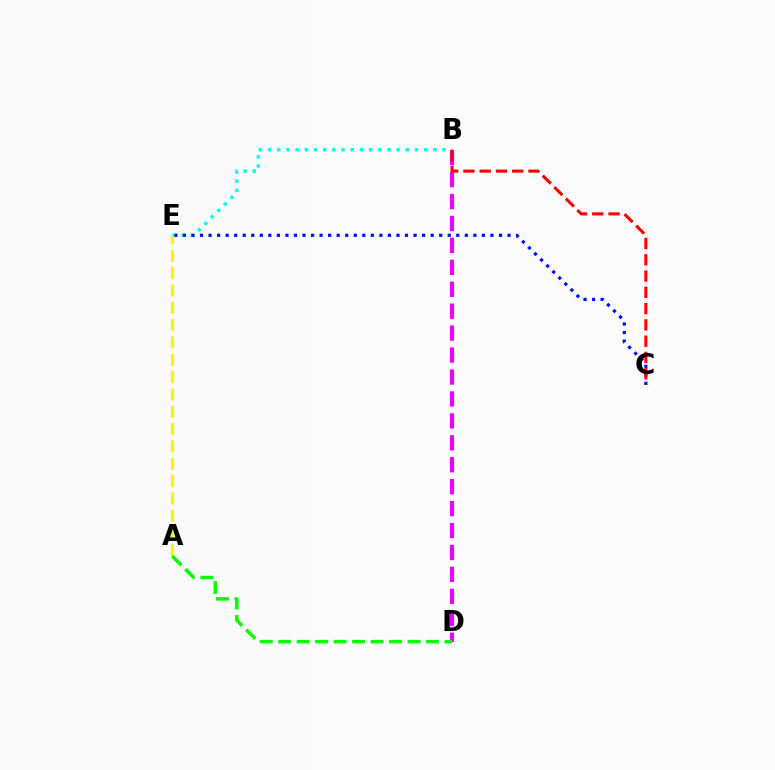{('B', 'E'): [{'color': '#00fff6', 'line_style': 'dotted', 'thickness': 2.49}], ('A', 'E'): [{'color': '#fcf500', 'line_style': 'dashed', 'thickness': 2.35}], ('B', 'D'): [{'color': '#ee00ff', 'line_style': 'dashed', 'thickness': 2.98}], ('C', 'E'): [{'color': '#0010ff', 'line_style': 'dotted', 'thickness': 2.32}], ('B', 'C'): [{'color': '#ff0000', 'line_style': 'dashed', 'thickness': 2.21}], ('A', 'D'): [{'color': '#08ff00', 'line_style': 'dashed', 'thickness': 2.51}]}